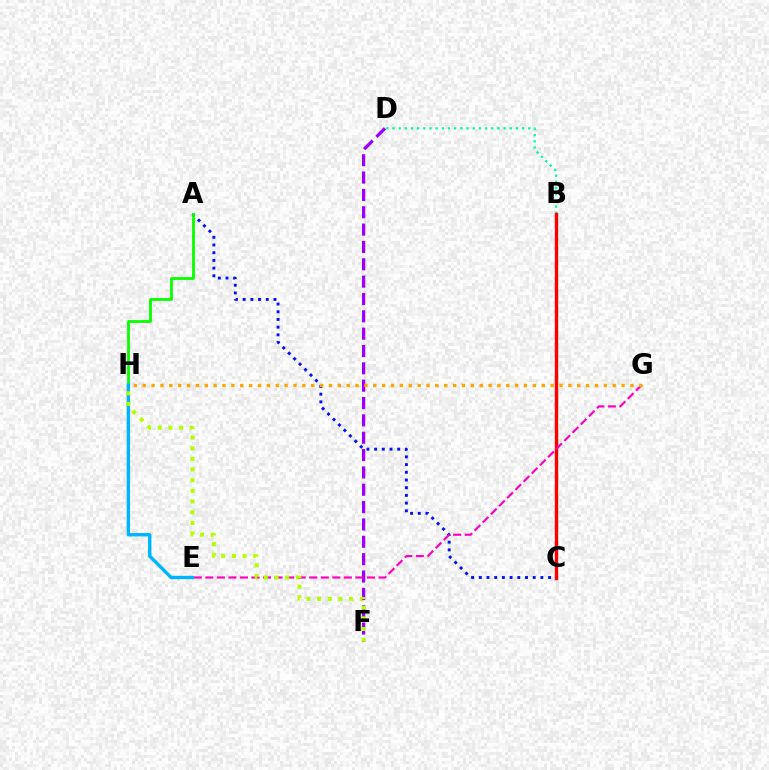{('D', 'F'): [{'color': '#9b00ff', 'line_style': 'dashed', 'thickness': 2.36}], ('A', 'C'): [{'color': '#0010ff', 'line_style': 'dotted', 'thickness': 2.09}], ('A', 'H'): [{'color': '#08ff00', 'line_style': 'solid', 'thickness': 2.02}], ('B', 'D'): [{'color': '#00ff9d', 'line_style': 'dotted', 'thickness': 1.68}], ('B', 'C'): [{'color': '#ff0000', 'line_style': 'solid', 'thickness': 2.42}], ('E', 'G'): [{'color': '#ff00bd', 'line_style': 'dashed', 'thickness': 1.57}], ('G', 'H'): [{'color': '#ffa500', 'line_style': 'dotted', 'thickness': 2.41}], ('E', 'H'): [{'color': '#00b5ff', 'line_style': 'solid', 'thickness': 2.43}], ('F', 'H'): [{'color': '#b3ff00', 'line_style': 'dotted', 'thickness': 2.9}]}